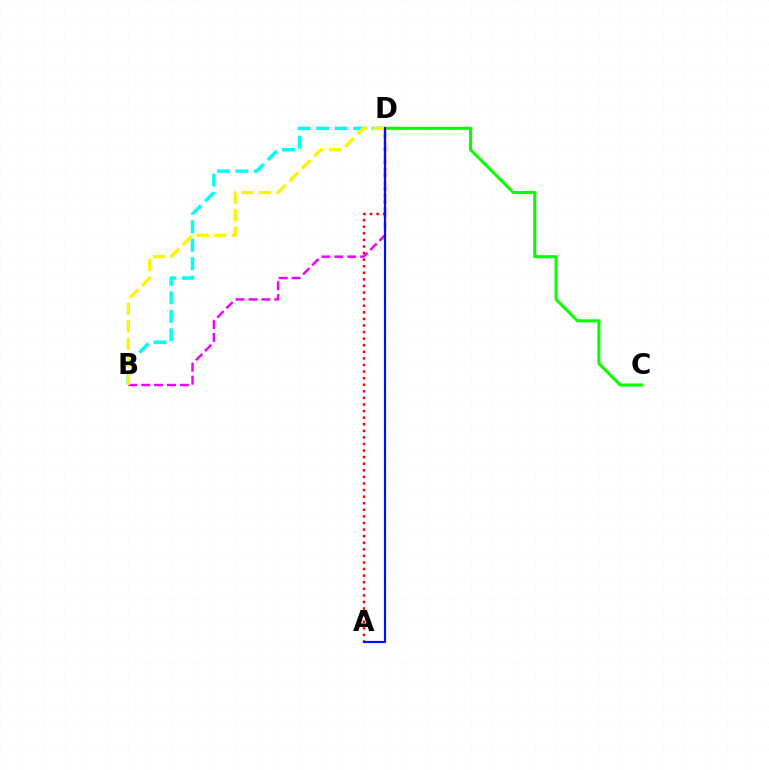{('B', 'D'): [{'color': '#ee00ff', 'line_style': 'dashed', 'thickness': 1.75}, {'color': '#00fff6', 'line_style': 'dashed', 'thickness': 2.51}, {'color': '#fcf500', 'line_style': 'dashed', 'thickness': 2.38}], ('C', 'D'): [{'color': '#08ff00', 'line_style': 'solid', 'thickness': 2.2}], ('A', 'D'): [{'color': '#ff0000', 'line_style': 'dotted', 'thickness': 1.79}, {'color': '#0010ff', 'line_style': 'solid', 'thickness': 1.56}]}